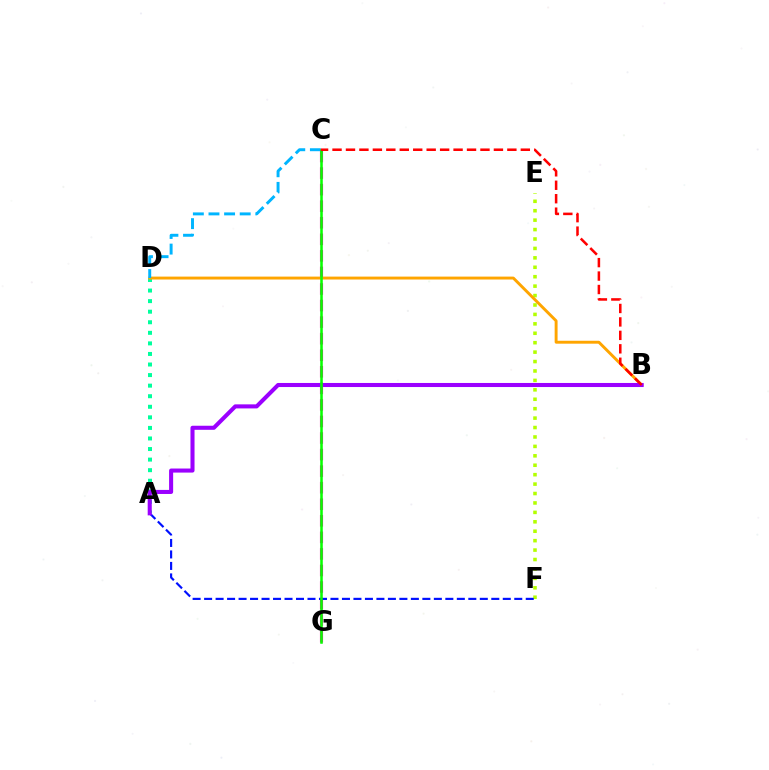{('E', 'F'): [{'color': '#b3ff00', 'line_style': 'dotted', 'thickness': 2.56}], ('A', 'D'): [{'color': '#00ff9d', 'line_style': 'dotted', 'thickness': 2.87}], ('C', 'G'): [{'color': '#ff00bd', 'line_style': 'dashed', 'thickness': 2.25}, {'color': '#08ff00', 'line_style': 'solid', 'thickness': 1.84}], ('B', 'D'): [{'color': '#ffa500', 'line_style': 'solid', 'thickness': 2.1}], ('C', 'D'): [{'color': '#00b5ff', 'line_style': 'dashed', 'thickness': 2.12}], ('A', 'F'): [{'color': '#0010ff', 'line_style': 'dashed', 'thickness': 1.56}], ('A', 'B'): [{'color': '#9b00ff', 'line_style': 'solid', 'thickness': 2.92}], ('B', 'C'): [{'color': '#ff0000', 'line_style': 'dashed', 'thickness': 1.83}]}